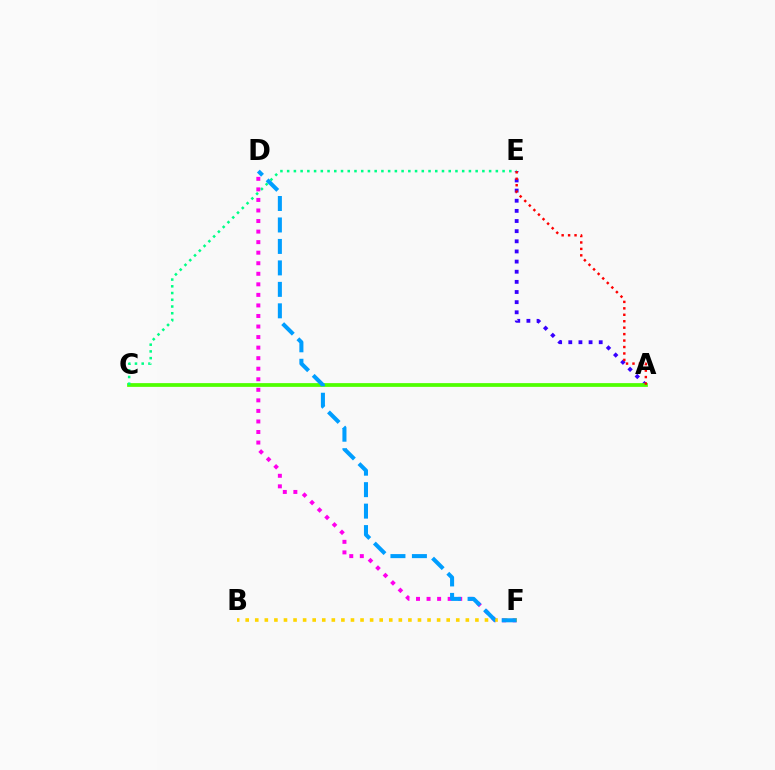{('A', 'E'): [{'color': '#3700ff', 'line_style': 'dotted', 'thickness': 2.76}, {'color': '#ff0000', 'line_style': 'dotted', 'thickness': 1.75}], ('A', 'C'): [{'color': '#4fff00', 'line_style': 'solid', 'thickness': 2.7}], ('C', 'E'): [{'color': '#00ff86', 'line_style': 'dotted', 'thickness': 1.83}], ('D', 'F'): [{'color': '#ff00ed', 'line_style': 'dotted', 'thickness': 2.87}, {'color': '#009eff', 'line_style': 'dashed', 'thickness': 2.92}], ('B', 'F'): [{'color': '#ffd500', 'line_style': 'dotted', 'thickness': 2.6}]}